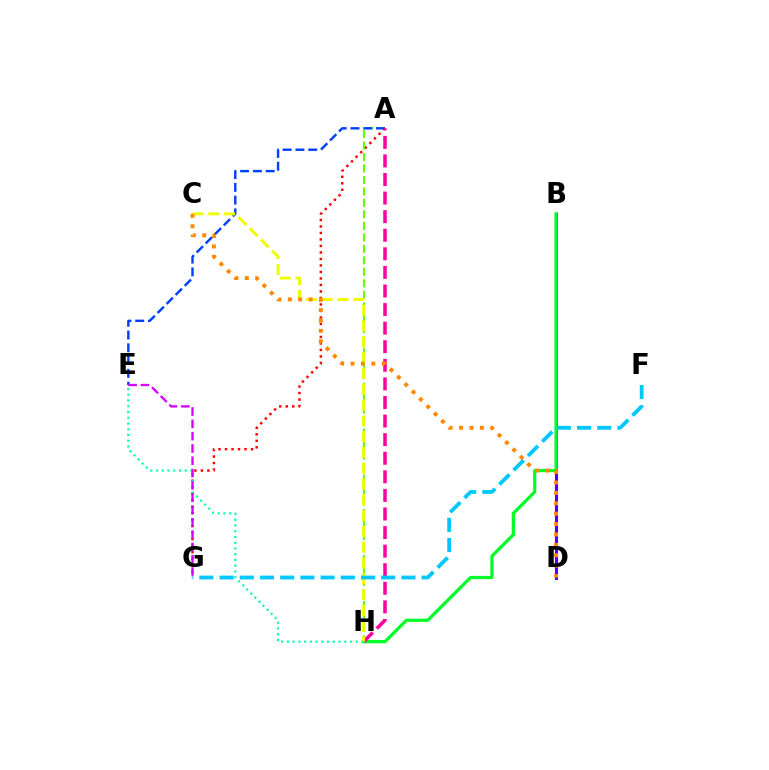{('A', 'G'): [{'color': '#ff0000', 'line_style': 'dotted', 'thickness': 1.77}], ('B', 'D'): [{'color': '#4f00ff', 'line_style': 'solid', 'thickness': 2.22}], ('B', 'H'): [{'color': '#00ff27', 'line_style': 'solid', 'thickness': 2.32}], ('A', 'H'): [{'color': '#66ff00', 'line_style': 'dashed', 'thickness': 1.56}, {'color': '#ff00a0', 'line_style': 'dashed', 'thickness': 2.52}], ('A', 'E'): [{'color': '#003fff', 'line_style': 'dashed', 'thickness': 1.74}], ('C', 'H'): [{'color': '#eeff00', 'line_style': 'dashed', 'thickness': 2.15}], ('E', 'H'): [{'color': '#00ffaf', 'line_style': 'dotted', 'thickness': 1.56}], ('F', 'G'): [{'color': '#00c7ff', 'line_style': 'dashed', 'thickness': 2.74}], ('C', 'D'): [{'color': '#ff8800', 'line_style': 'dotted', 'thickness': 2.82}], ('E', 'G'): [{'color': '#d600ff', 'line_style': 'dashed', 'thickness': 1.67}]}